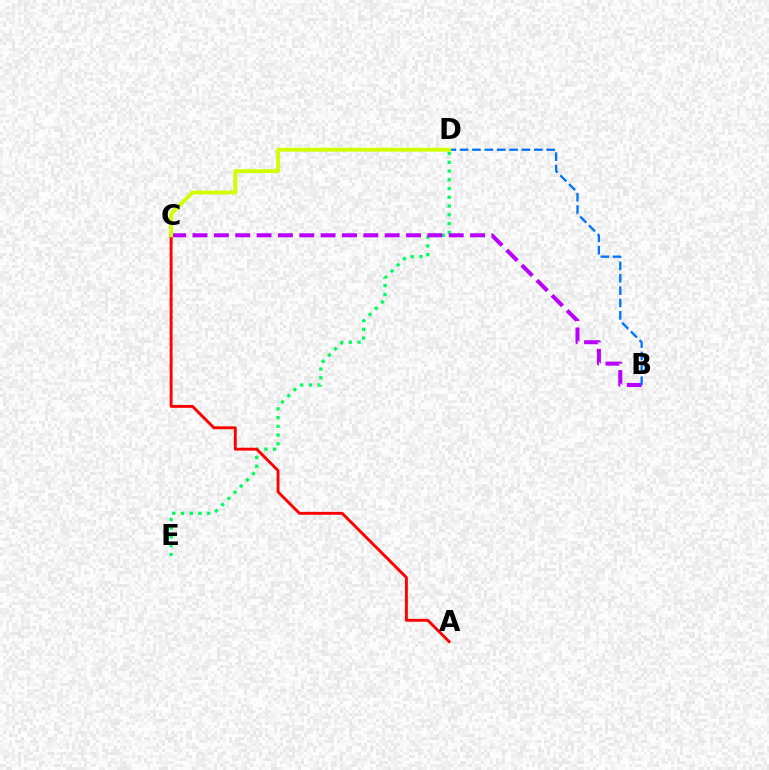{('D', 'E'): [{'color': '#00ff5c', 'line_style': 'dotted', 'thickness': 2.38}], ('B', 'C'): [{'color': '#b900ff', 'line_style': 'dashed', 'thickness': 2.9}], ('A', 'C'): [{'color': '#ff0000', 'line_style': 'solid', 'thickness': 2.09}], ('B', 'D'): [{'color': '#0074ff', 'line_style': 'dashed', 'thickness': 1.68}], ('C', 'D'): [{'color': '#d1ff00', 'line_style': 'solid', 'thickness': 2.77}]}